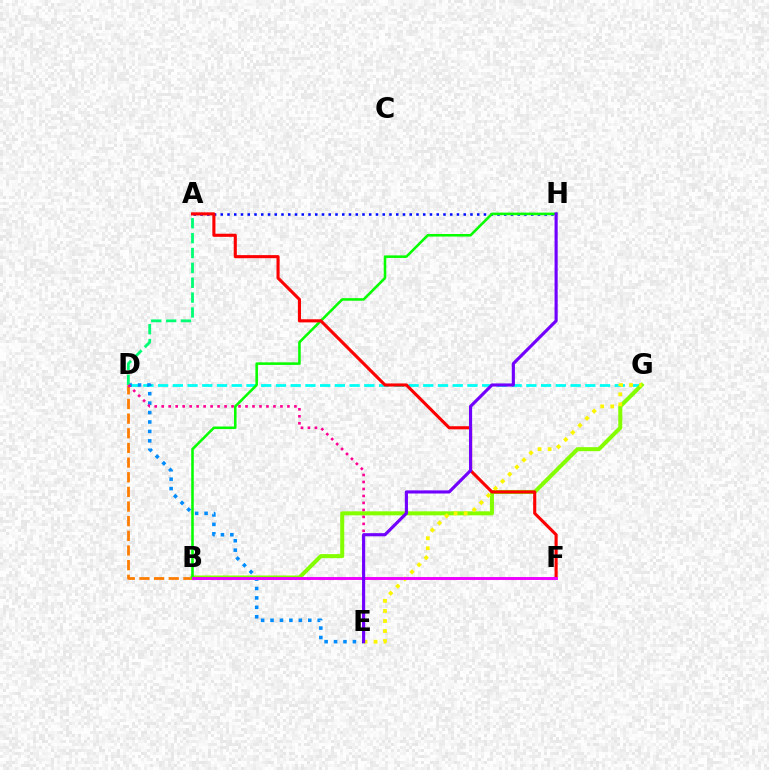{('D', 'G'): [{'color': '#00fff6', 'line_style': 'dashed', 'thickness': 2.0}], ('B', 'D'): [{'color': '#ff7c00', 'line_style': 'dashed', 'thickness': 1.99}], ('D', 'E'): [{'color': '#008cff', 'line_style': 'dotted', 'thickness': 2.56}, {'color': '#ff0094', 'line_style': 'dotted', 'thickness': 1.9}], ('B', 'G'): [{'color': '#84ff00', 'line_style': 'solid', 'thickness': 2.9}], ('A', 'H'): [{'color': '#0010ff', 'line_style': 'dotted', 'thickness': 1.83}], ('E', 'G'): [{'color': '#fcf500', 'line_style': 'dotted', 'thickness': 2.73}], ('A', 'D'): [{'color': '#00ff74', 'line_style': 'dashed', 'thickness': 2.02}], ('B', 'H'): [{'color': '#08ff00', 'line_style': 'solid', 'thickness': 1.85}], ('A', 'F'): [{'color': '#ff0000', 'line_style': 'solid', 'thickness': 2.24}], ('B', 'F'): [{'color': '#ee00ff', 'line_style': 'solid', 'thickness': 2.1}], ('E', 'H'): [{'color': '#7200ff', 'line_style': 'solid', 'thickness': 2.26}]}